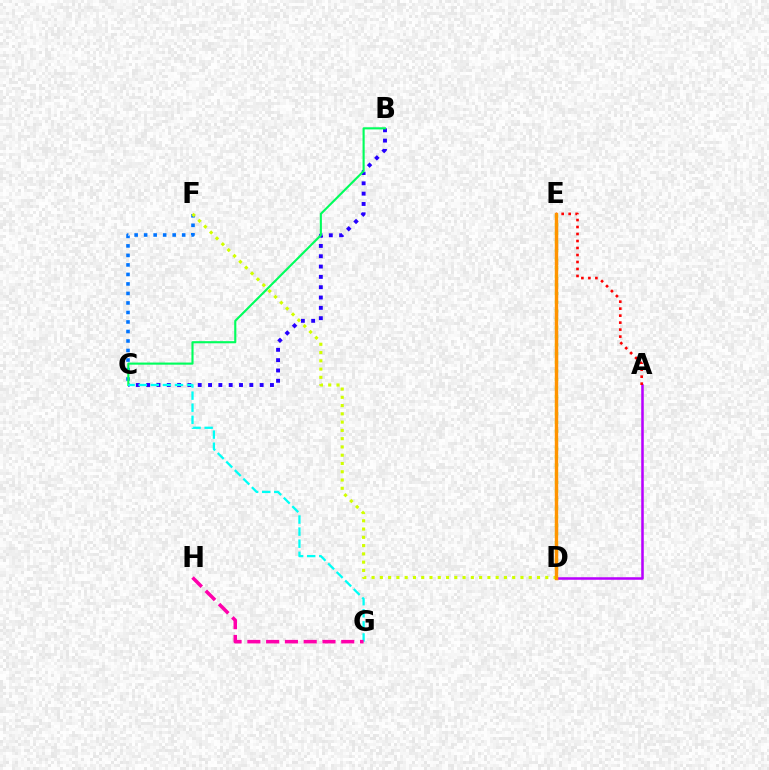{('A', 'D'): [{'color': '#b900ff', 'line_style': 'solid', 'thickness': 1.82}], ('B', 'C'): [{'color': '#2500ff', 'line_style': 'dotted', 'thickness': 2.8}, {'color': '#00ff5c', 'line_style': 'solid', 'thickness': 1.53}], ('A', 'E'): [{'color': '#ff0000', 'line_style': 'dotted', 'thickness': 1.9}], ('C', 'F'): [{'color': '#0074ff', 'line_style': 'dotted', 'thickness': 2.58}], ('D', 'E'): [{'color': '#3dff00', 'line_style': 'dotted', 'thickness': 2.33}, {'color': '#ff9400', 'line_style': 'solid', 'thickness': 2.47}], ('C', 'G'): [{'color': '#00fff6', 'line_style': 'dashed', 'thickness': 1.64}], ('D', 'F'): [{'color': '#d1ff00', 'line_style': 'dotted', 'thickness': 2.25}], ('G', 'H'): [{'color': '#ff00ac', 'line_style': 'dashed', 'thickness': 2.55}]}